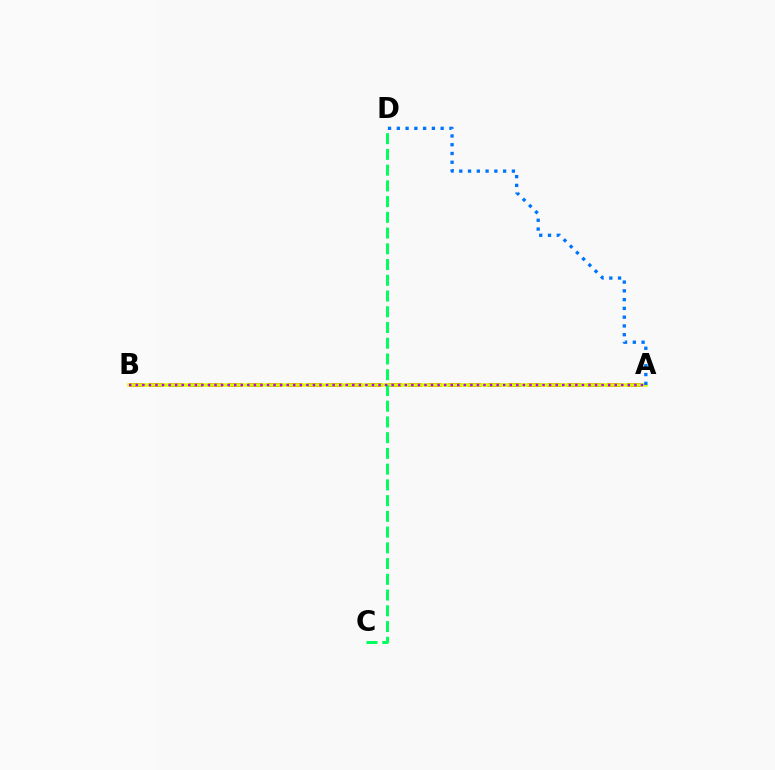{('A', 'B'): [{'color': '#ff0000', 'line_style': 'dashed', 'thickness': 2.71}, {'color': '#d1ff00', 'line_style': 'solid', 'thickness': 2.52}, {'color': '#b900ff', 'line_style': 'dotted', 'thickness': 1.78}], ('A', 'D'): [{'color': '#0074ff', 'line_style': 'dotted', 'thickness': 2.38}], ('C', 'D'): [{'color': '#00ff5c', 'line_style': 'dashed', 'thickness': 2.14}]}